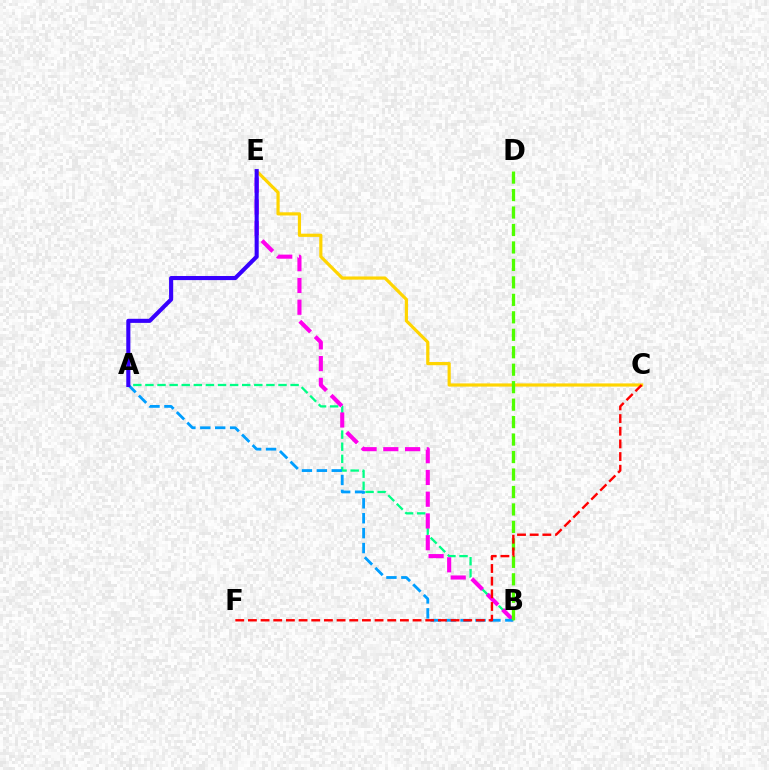{('C', 'E'): [{'color': '#ffd500', 'line_style': 'solid', 'thickness': 2.29}], ('A', 'B'): [{'color': '#00ff86', 'line_style': 'dashed', 'thickness': 1.64}, {'color': '#009eff', 'line_style': 'dashed', 'thickness': 2.03}], ('B', 'E'): [{'color': '#ff00ed', 'line_style': 'dashed', 'thickness': 2.95}], ('A', 'E'): [{'color': '#3700ff', 'line_style': 'solid', 'thickness': 2.94}], ('B', 'D'): [{'color': '#4fff00', 'line_style': 'dashed', 'thickness': 2.37}], ('C', 'F'): [{'color': '#ff0000', 'line_style': 'dashed', 'thickness': 1.72}]}